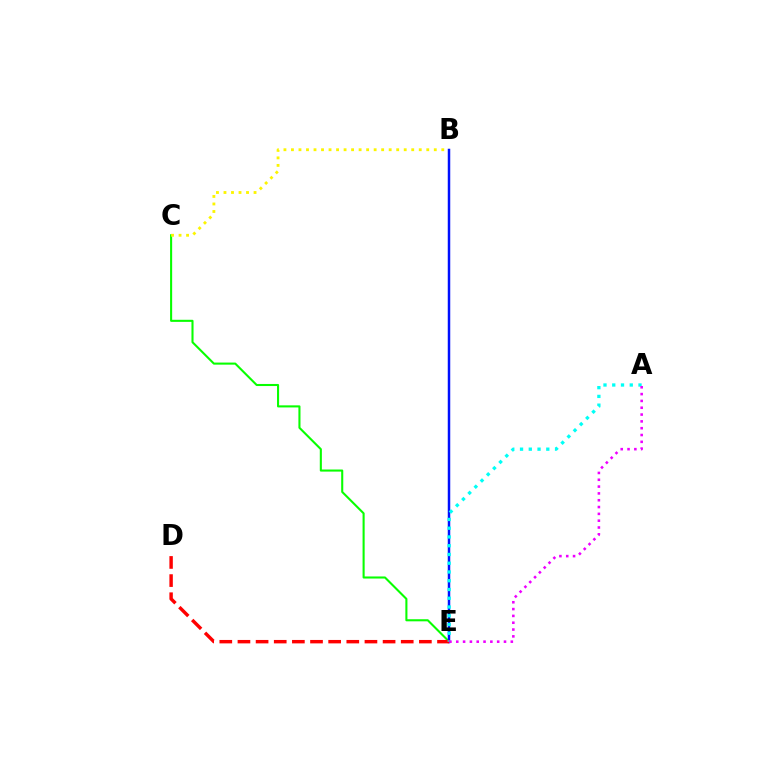{('C', 'E'): [{'color': '#08ff00', 'line_style': 'solid', 'thickness': 1.5}], ('B', 'C'): [{'color': '#fcf500', 'line_style': 'dotted', 'thickness': 2.04}], ('B', 'E'): [{'color': '#0010ff', 'line_style': 'solid', 'thickness': 1.79}], ('D', 'E'): [{'color': '#ff0000', 'line_style': 'dashed', 'thickness': 2.46}], ('A', 'E'): [{'color': '#00fff6', 'line_style': 'dotted', 'thickness': 2.38}, {'color': '#ee00ff', 'line_style': 'dotted', 'thickness': 1.85}]}